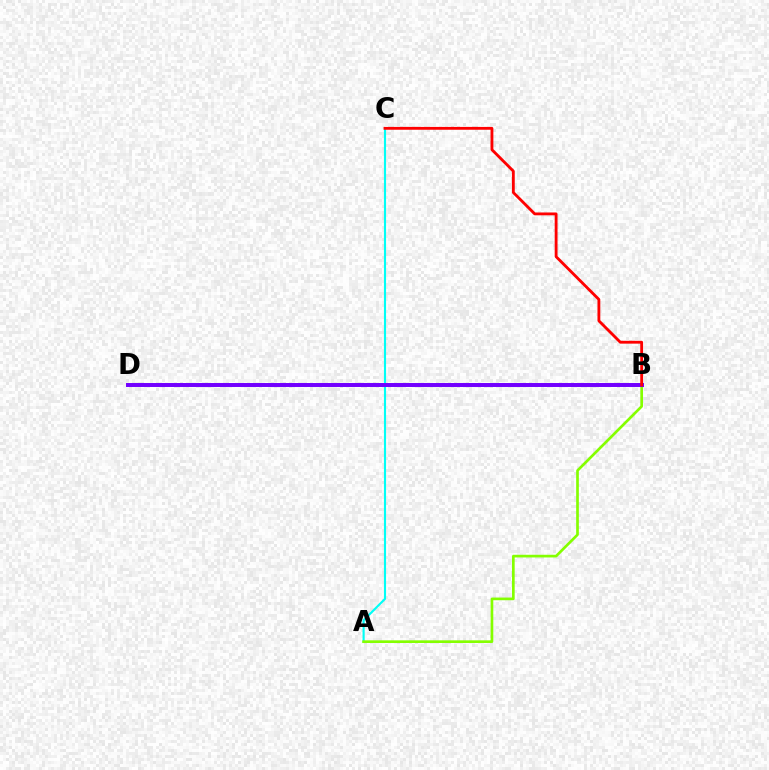{('A', 'C'): [{'color': '#00fff6', 'line_style': 'solid', 'thickness': 1.53}], ('A', 'B'): [{'color': '#84ff00', 'line_style': 'solid', 'thickness': 1.93}], ('B', 'D'): [{'color': '#7200ff', 'line_style': 'solid', 'thickness': 2.86}], ('B', 'C'): [{'color': '#ff0000', 'line_style': 'solid', 'thickness': 2.04}]}